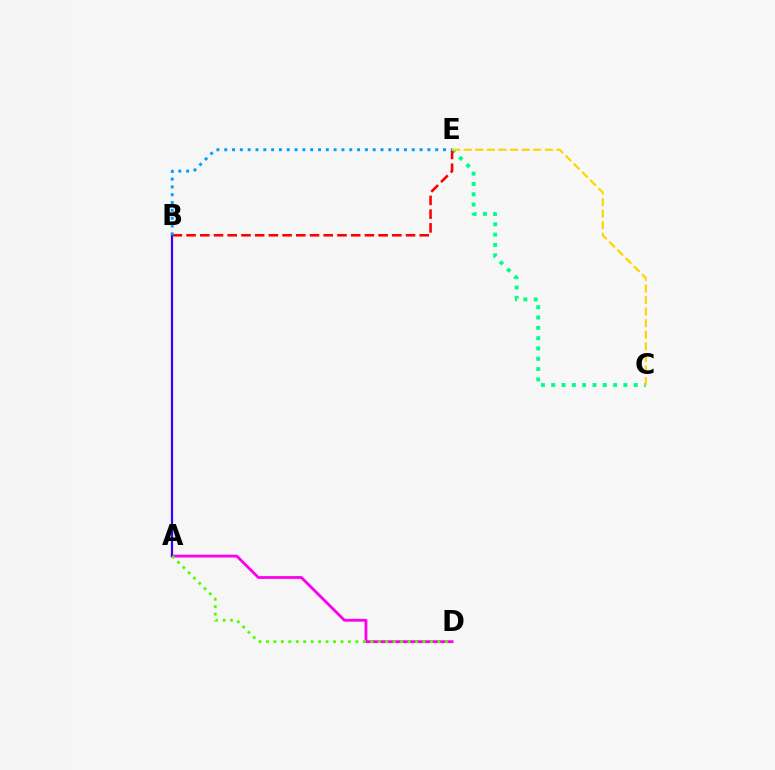{('C', 'E'): [{'color': '#00ff86', 'line_style': 'dotted', 'thickness': 2.8}, {'color': '#ffd500', 'line_style': 'dashed', 'thickness': 1.57}], ('A', 'D'): [{'color': '#ff00ed', 'line_style': 'solid', 'thickness': 2.04}, {'color': '#4fff00', 'line_style': 'dotted', 'thickness': 2.03}], ('A', 'B'): [{'color': '#3700ff', 'line_style': 'solid', 'thickness': 1.59}], ('B', 'E'): [{'color': '#ff0000', 'line_style': 'dashed', 'thickness': 1.86}, {'color': '#009eff', 'line_style': 'dotted', 'thickness': 2.12}]}